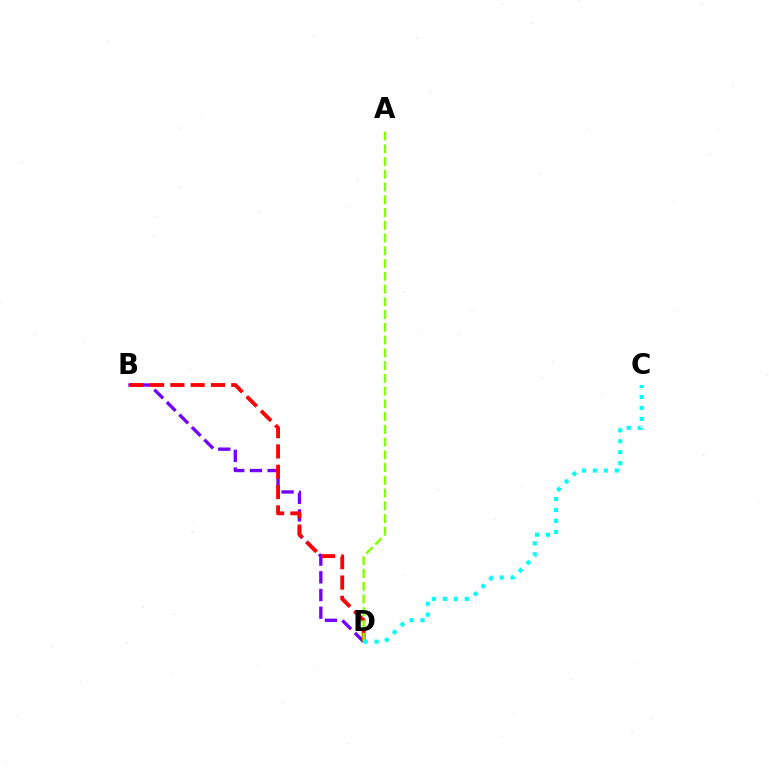{('B', 'D'): [{'color': '#7200ff', 'line_style': 'dashed', 'thickness': 2.4}, {'color': '#ff0000', 'line_style': 'dashed', 'thickness': 2.76}], ('A', 'D'): [{'color': '#84ff00', 'line_style': 'dashed', 'thickness': 1.73}], ('C', 'D'): [{'color': '#00fff6', 'line_style': 'dotted', 'thickness': 2.97}]}